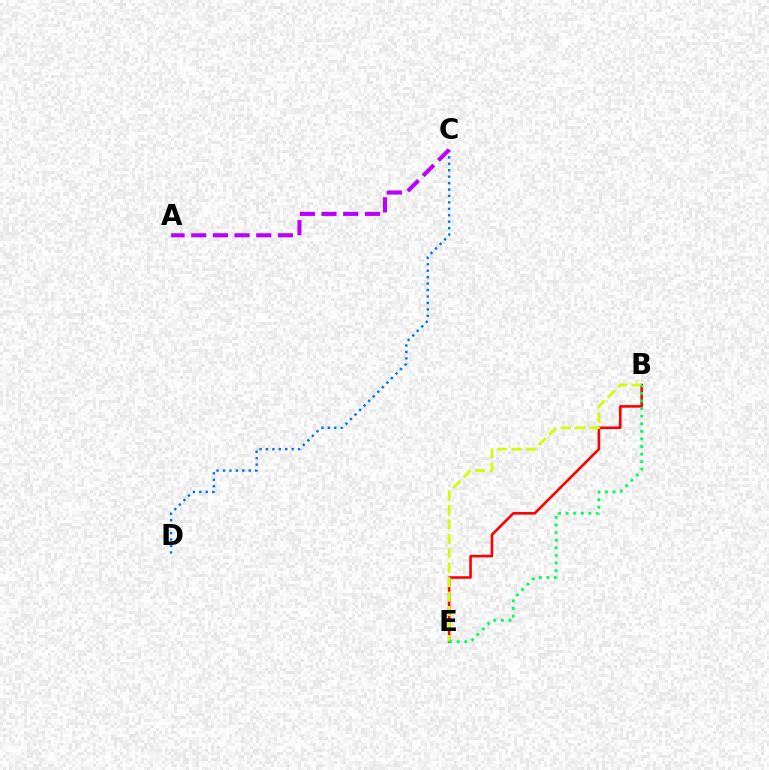{('C', 'D'): [{'color': '#0074ff', 'line_style': 'dotted', 'thickness': 1.75}], ('B', 'E'): [{'color': '#ff0000', 'line_style': 'solid', 'thickness': 1.87}, {'color': '#d1ff00', 'line_style': 'dashed', 'thickness': 1.96}, {'color': '#00ff5c', 'line_style': 'dotted', 'thickness': 2.06}], ('A', 'C'): [{'color': '#b900ff', 'line_style': 'dashed', 'thickness': 2.94}]}